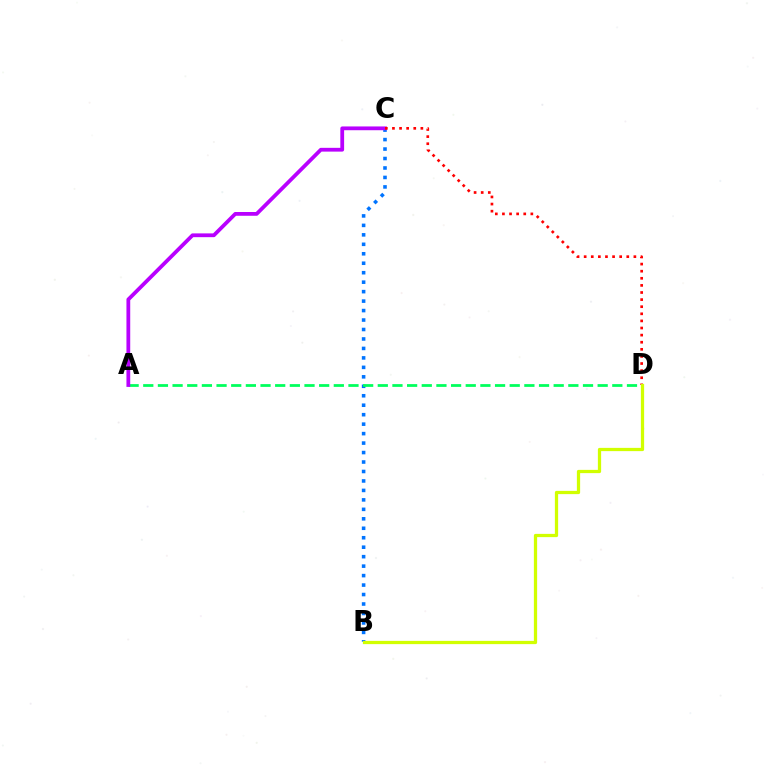{('B', 'C'): [{'color': '#0074ff', 'line_style': 'dotted', 'thickness': 2.57}], ('A', 'D'): [{'color': '#00ff5c', 'line_style': 'dashed', 'thickness': 1.99}], ('A', 'C'): [{'color': '#b900ff', 'line_style': 'solid', 'thickness': 2.72}], ('C', 'D'): [{'color': '#ff0000', 'line_style': 'dotted', 'thickness': 1.93}], ('B', 'D'): [{'color': '#d1ff00', 'line_style': 'solid', 'thickness': 2.34}]}